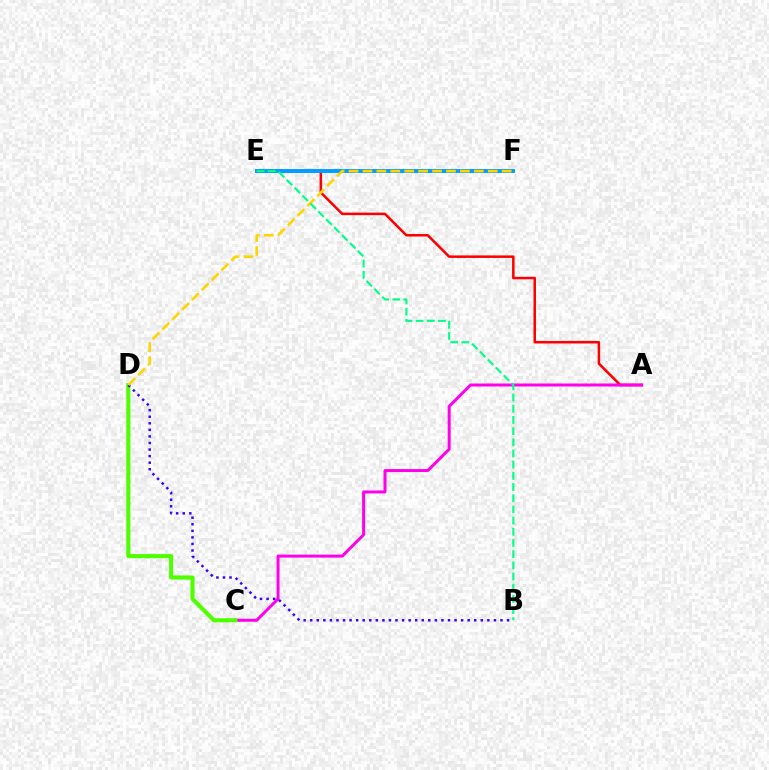{('A', 'E'): [{'color': '#ff0000', 'line_style': 'solid', 'thickness': 1.82}], ('A', 'C'): [{'color': '#ff00ed', 'line_style': 'solid', 'thickness': 2.16}], ('C', 'D'): [{'color': '#4fff00', 'line_style': 'solid', 'thickness': 2.95}], ('E', 'F'): [{'color': '#009eff', 'line_style': 'solid', 'thickness': 2.83}], ('B', 'D'): [{'color': '#3700ff', 'line_style': 'dotted', 'thickness': 1.78}], ('D', 'F'): [{'color': '#ffd500', 'line_style': 'dashed', 'thickness': 1.89}], ('B', 'E'): [{'color': '#00ff86', 'line_style': 'dashed', 'thickness': 1.52}]}